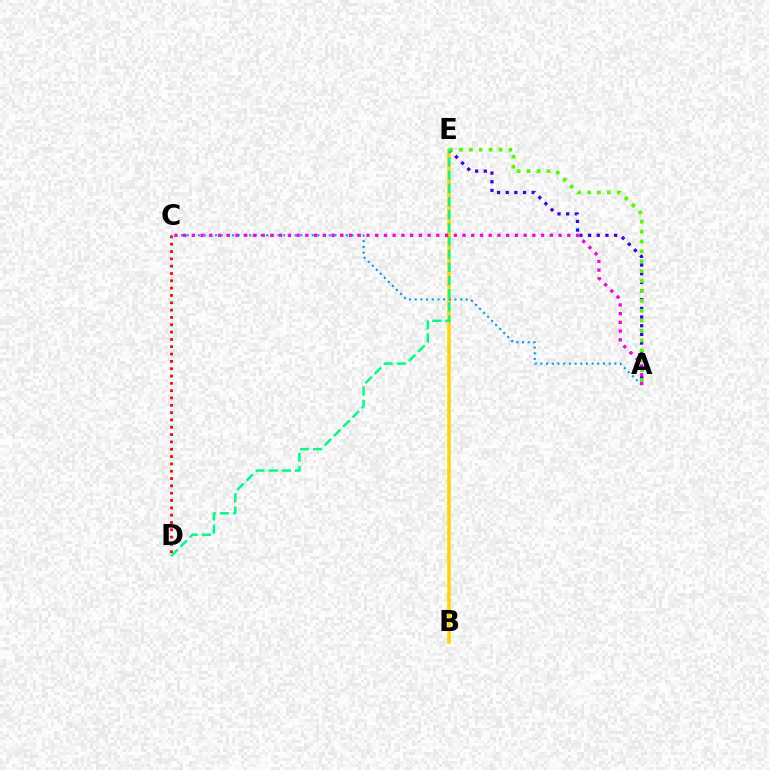{('C', 'D'): [{'color': '#ff0000', 'line_style': 'dotted', 'thickness': 1.99}], ('B', 'E'): [{'color': '#ffd500', 'line_style': 'solid', 'thickness': 2.54}], ('A', 'E'): [{'color': '#3700ff', 'line_style': 'dotted', 'thickness': 2.35}, {'color': '#4fff00', 'line_style': 'dotted', 'thickness': 2.69}], ('A', 'C'): [{'color': '#009eff', 'line_style': 'dotted', 'thickness': 1.54}, {'color': '#ff00ed', 'line_style': 'dotted', 'thickness': 2.37}], ('D', 'E'): [{'color': '#00ff86', 'line_style': 'dashed', 'thickness': 1.79}]}